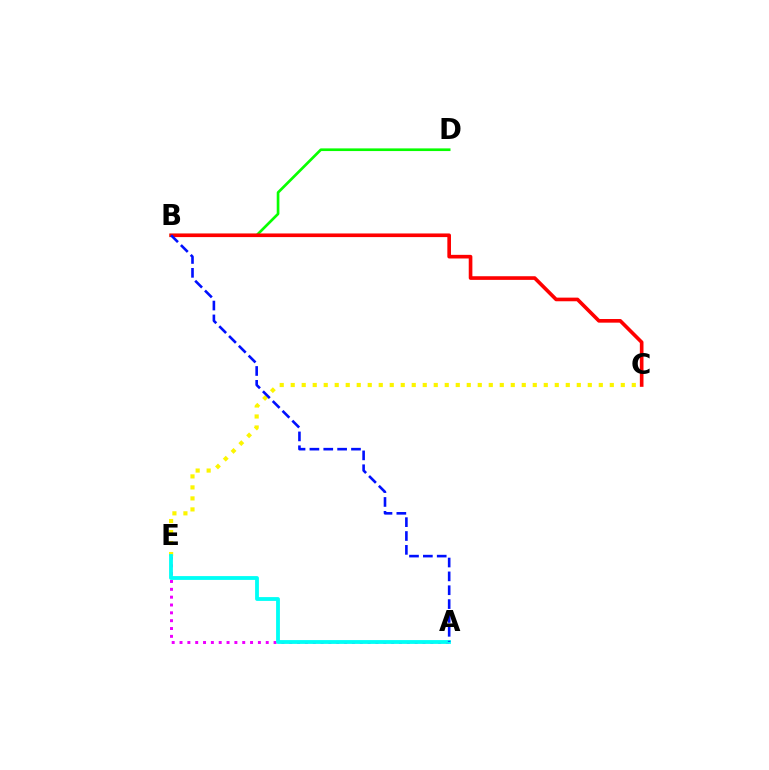{('A', 'E'): [{'color': '#ee00ff', 'line_style': 'dotted', 'thickness': 2.13}, {'color': '#00fff6', 'line_style': 'solid', 'thickness': 2.75}], ('B', 'D'): [{'color': '#08ff00', 'line_style': 'solid', 'thickness': 1.92}], ('C', 'E'): [{'color': '#fcf500', 'line_style': 'dotted', 'thickness': 2.99}], ('B', 'C'): [{'color': '#ff0000', 'line_style': 'solid', 'thickness': 2.62}], ('A', 'B'): [{'color': '#0010ff', 'line_style': 'dashed', 'thickness': 1.88}]}